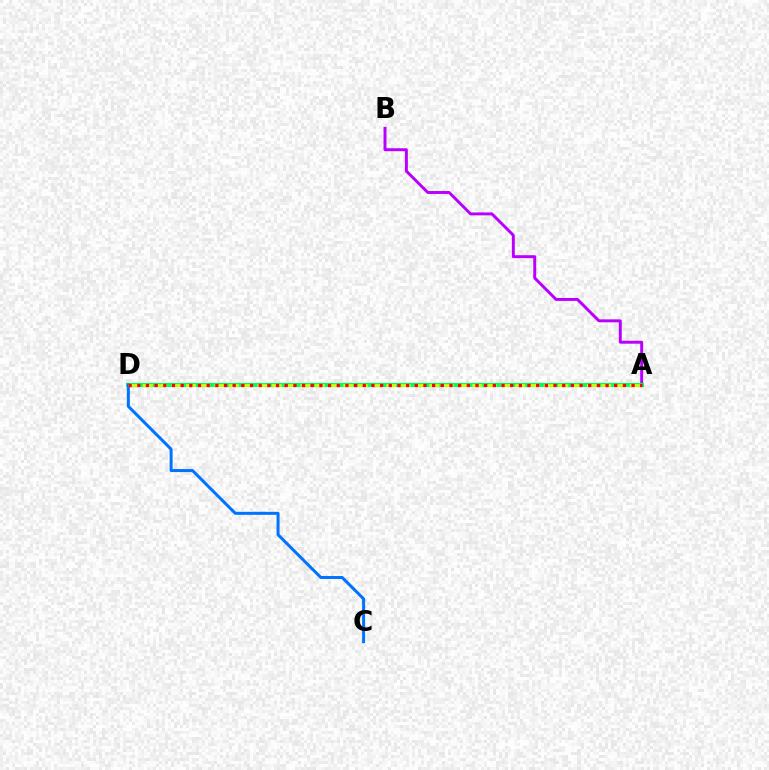{('A', 'B'): [{'color': '#b900ff', 'line_style': 'solid', 'thickness': 2.12}], ('A', 'D'): [{'color': '#00ff5c', 'line_style': 'solid', 'thickness': 2.96}, {'color': '#d1ff00', 'line_style': 'dashed', 'thickness': 1.95}, {'color': '#ff0000', 'line_style': 'dotted', 'thickness': 2.36}], ('C', 'D'): [{'color': '#0074ff', 'line_style': 'solid', 'thickness': 2.17}]}